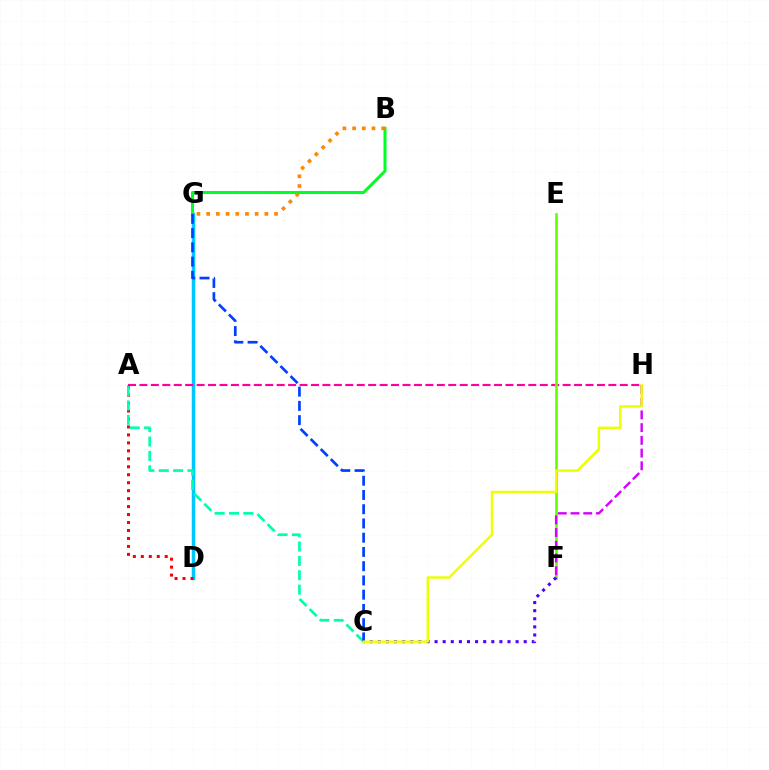{('D', 'G'): [{'color': '#00c7ff', 'line_style': 'solid', 'thickness': 2.49}], ('A', 'H'): [{'color': '#ff00a0', 'line_style': 'dashed', 'thickness': 1.55}], ('B', 'G'): [{'color': '#00ff27', 'line_style': 'solid', 'thickness': 2.2}, {'color': '#ff8800', 'line_style': 'dotted', 'thickness': 2.63}], ('A', 'D'): [{'color': '#ff0000', 'line_style': 'dotted', 'thickness': 2.16}], ('A', 'C'): [{'color': '#00ffaf', 'line_style': 'dashed', 'thickness': 1.95}], ('E', 'F'): [{'color': '#66ff00', 'line_style': 'solid', 'thickness': 1.9}], ('F', 'H'): [{'color': '#d600ff', 'line_style': 'dashed', 'thickness': 1.73}], ('C', 'F'): [{'color': '#4f00ff', 'line_style': 'dotted', 'thickness': 2.2}], ('C', 'G'): [{'color': '#003fff', 'line_style': 'dashed', 'thickness': 1.93}], ('C', 'H'): [{'color': '#eeff00', 'line_style': 'solid', 'thickness': 1.75}]}